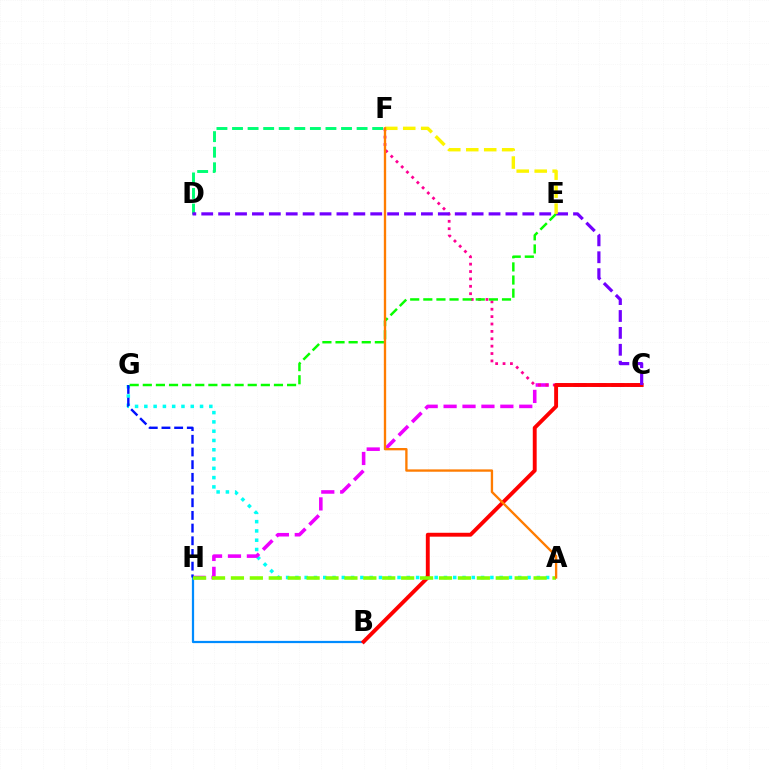{('A', 'G'): [{'color': '#00fff6', 'line_style': 'dotted', 'thickness': 2.52}], ('C', 'H'): [{'color': '#ee00ff', 'line_style': 'dashed', 'thickness': 2.57}], ('B', 'H'): [{'color': '#008cff', 'line_style': 'solid', 'thickness': 1.61}], ('D', 'F'): [{'color': '#00ff74', 'line_style': 'dashed', 'thickness': 2.12}], ('C', 'F'): [{'color': '#ff0094', 'line_style': 'dotted', 'thickness': 2.01}], ('B', 'C'): [{'color': '#ff0000', 'line_style': 'solid', 'thickness': 2.8}], ('G', 'H'): [{'color': '#0010ff', 'line_style': 'dashed', 'thickness': 1.72}], ('E', 'G'): [{'color': '#08ff00', 'line_style': 'dashed', 'thickness': 1.78}], ('A', 'H'): [{'color': '#84ff00', 'line_style': 'dashed', 'thickness': 2.57}], ('C', 'D'): [{'color': '#7200ff', 'line_style': 'dashed', 'thickness': 2.3}], ('E', 'F'): [{'color': '#fcf500', 'line_style': 'dashed', 'thickness': 2.44}], ('A', 'F'): [{'color': '#ff7c00', 'line_style': 'solid', 'thickness': 1.68}]}